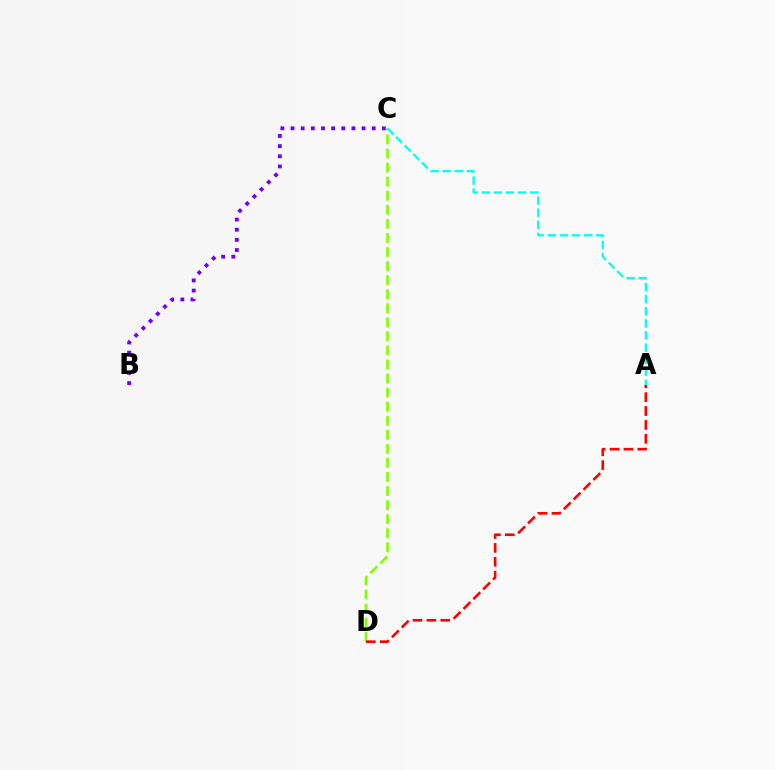{('C', 'D'): [{'color': '#84ff00', 'line_style': 'dashed', 'thickness': 1.91}], ('B', 'C'): [{'color': '#7200ff', 'line_style': 'dotted', 'thickness': 2.76}], ('A', 'C'): [{'color': '#00fff6', 'line_style': 'dashed', 'thickness': 1.64}], ('A', 'D'): [{'color': '#ff0000', 'line_style': 'dashed', 'thickness': 1.89}]}